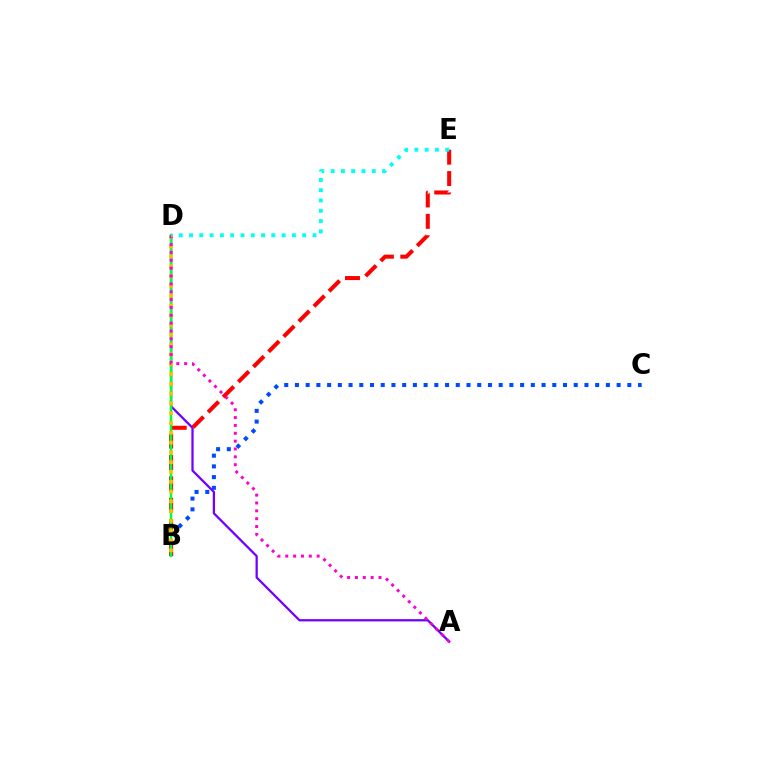{('B', 'D'): [{'color': '#84ff00', 'line_style': 'dashed', 'thickness': 1.54}, {'color': '#00ff39', 'line_style': 'solid', 'thickness': 1.77}, {'color': '#ffbd00', 'line_style': 'dotted', 'thickness': 2.66}], ('A', 'D'): [{'color': '#7200ff', 'line_style': 'solid', 'thickness': 1.63}, {'color': '#ff00cf', 'line_style': 'dotted', 'thickness': 2.13}], ('B', 'C'): [{'color': '#004bff', 'line_style': 'dotted', 'thickness': 2.91}], ('B', 'E'): [{'color': '#ff0000', 'line_style': 'dashed', 'thickness': 2.91}], ('D', 'E'): [{'color': '#00fff6', 'line_style': 'dotted', 'thickness': 2.8}]}